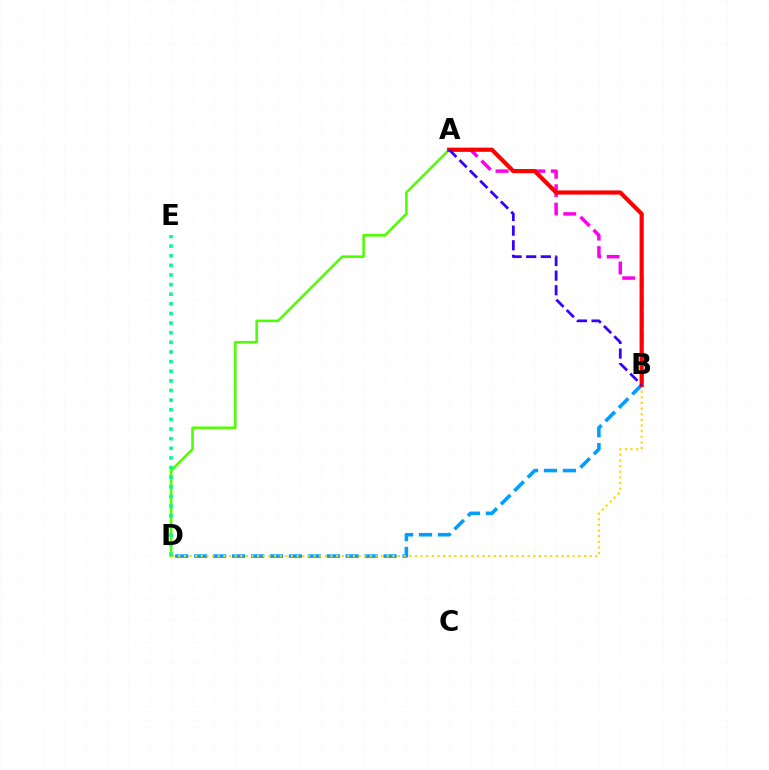{('B', 'D'): [{'color': '#009eff', 'line_style': 'dashed', 'thickness': 2.57}, {'color': '#ffd500', 'line_style': 'dotted', 'thickness': 1.53}], ('A', 'D'): [{'color': '#4fff00', 'line_style': 'solid', 'thickness': 1.85}], ('D', 'E'): [{'color': '#00ff86', 'line_style': 'dotted', 'thickness': 2.62}], ('A', 'B'): [{'color': '#ff00ed', 'line_style': 'dashed', 'thickness': 2.5}, {'color': '#ff0000', 'line_style': 'solid', 'thickness': 3.0}, {'color': '#3700ff', 'line_style': 'dashed', 'thickness': 1.99}]}